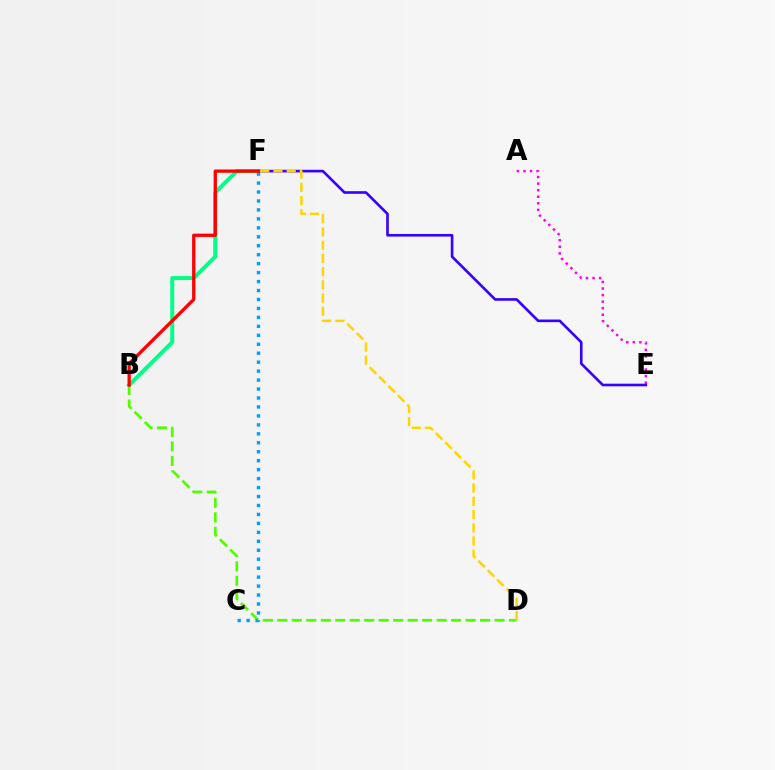{('B', 'D'): [{'color': '#4fff00', 'line_style': 'dashed', 'thickness': 1.97}], ('A', 'E'): [{'color': '#ff00ed', 'line_style': 'dotted', 'thickness': 1.78}], ('E', 'F'): [{'color': '#3700ff', 'line_style': 'solid', 'thickness': 1.9}], ('B', 'F'): [{'color': '#00ff86', 'line_style': 'solid', 'thickness': 2.86}, {'color': '#ff0000', 'line_style': 'solid', 'thickness': 2.37}], ('C', 'F'): [{'color': '#009eff', 'line_style': 'dotted', 'thickness': 2.43}], ('D', 'F'): [{'color': '#ffd500', 'line_style': 'dashed', 'thickness': 1.8}]}